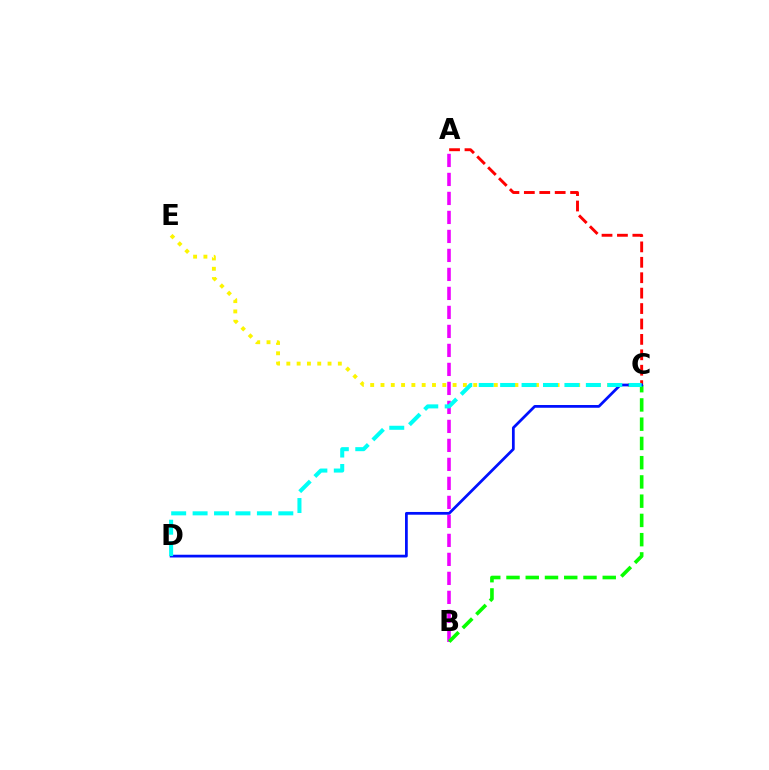{('C', 'E'): [{'color': '#fcf500', 'line_style': 'dotted', 'thickness': 2.8}], ('A', 'B'): [{'color': '#ee00ff', 'line_style': 'dashed', 'thickness': 2.58}], ('A', 'C'): [{'color': '#ff0000', 'line_style': 'dashed', 'thickness': 2.09}], ('B', 'C'): [{'color': '#08ff00', 'line_style': 'dashed', 'thickness': 2.61}], ('C', 'D'): [{'color': '#0010ff', 'line_style': 'solid', 'thickness': 1.98}, {'color': '#00fff6', 'line_style': 'dashed', 'thickness': 2.91}]}